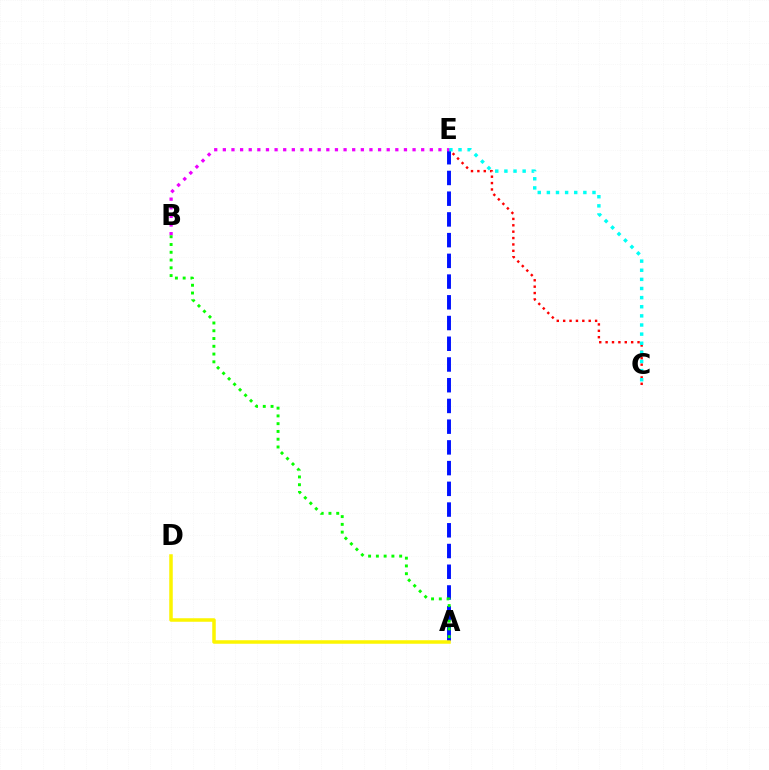{('A', 'E'): [{'color': '#0010ff', 'line_style': 'dashed', 'thickness': 2.82}], ('C', 'E'): [{'color': '#ff0000', 'line_style': 'dotted', 'thickness': 1.73}, {'color': '#00fff6', 'line_style': 'dotted', 'thickness': 2.48}], ('B', 'E'): [{'color': '#ee00ff', 'line_style': 'dotted', 'thickness': 2.34}], ('A', 'B'): [{'color': '#08ff00', 'line_style': 'dotted', 'thickness': 2.11}], ('A', 'D'): [{'color': '#fcf500', 'line_style': 'solid', 'thickness': 2.52}]}